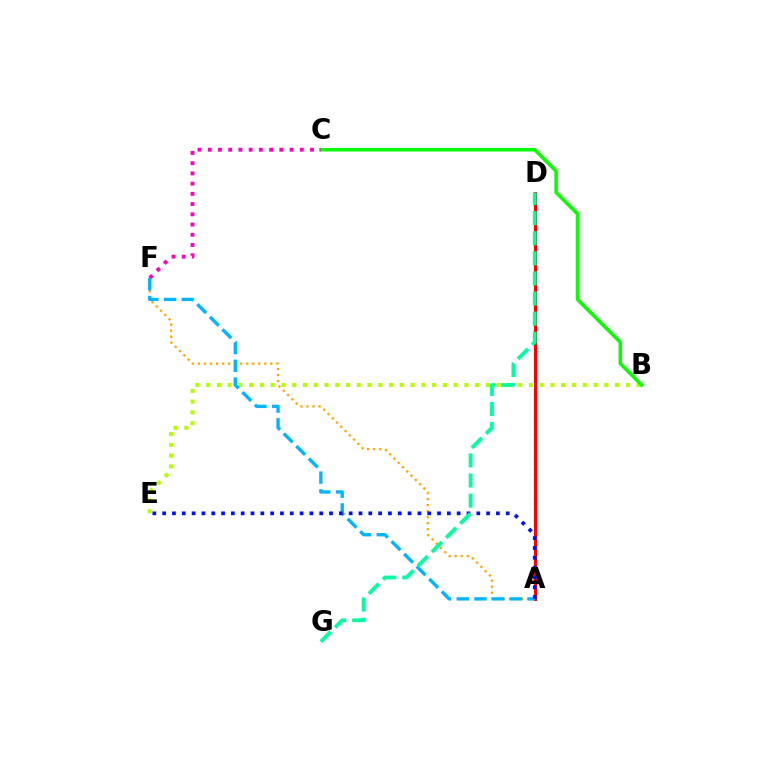{('B', 'E'): [{'color': '#b3ff00', 'line_style': 'dotted', 'thickness': 2.92}], ('A', 'D'): [{'color': '#9b00ff', 'line_style': 'dotted', 'thickness': 1.56}, {'color': '#ff0000', 'line_style': 'solid', 'thickness': 2.18}], ('B', 'C'): [{'color': '#08ff00', 'line_style': 'solid', 'thickness': 2.55}], ('C', 'F'): [{'color': '#ff00bd', 'line_style': 'dotted', 'thickness': 2.78}], ('A', 'F'): [{'color': '#ffa500', 'line_style': 'dotted', 'thickness': 1.64}, {'color': '#00b5ff', 'line_style': 'dashed', 'thickness': 2.41}], ('A', 'E'): [{'color': '#0010ff', 'line_style': 'dotted', 'thickness': 2.67}], ('D', 'G'): [{'color': '#00ff9d', 'line_style': 'dashed', 'thickness': 2.73}]}